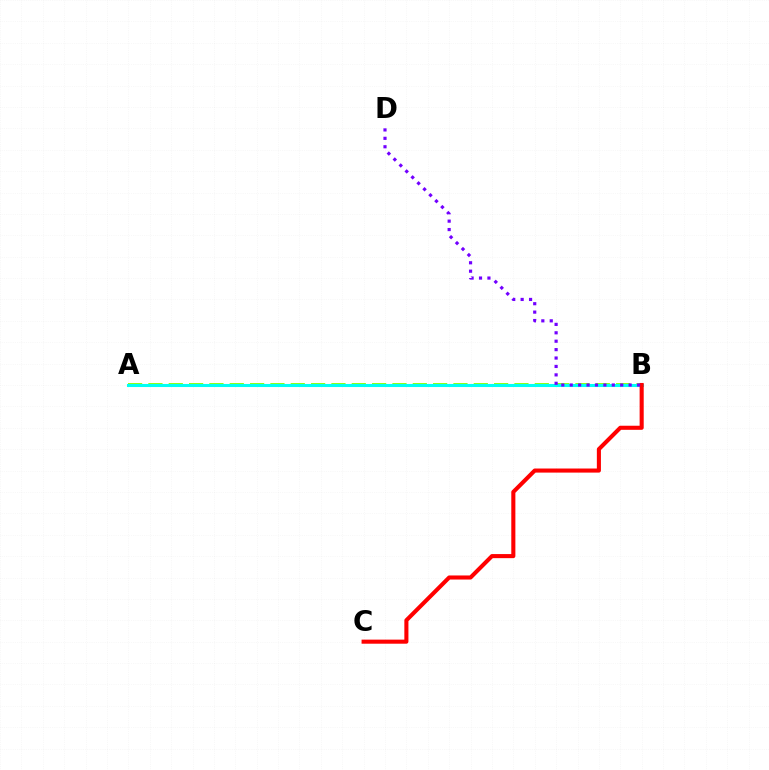{('A', 'B'): [{'color': '#84ff00', 'line_style': 'dashed', 'thickness': 2.76}, {'color': '#00fff6', 'line_style': 'solid', 'thickness': 2.21}], ('B', 'C'): [{'color': '#ff0000', 'line_style': 'solid', 'thickness': 2.94}], ('B', 'D'): [{'color': '#7200ff', 'line_style': 'dotted', 'thickness': 2.29}]}